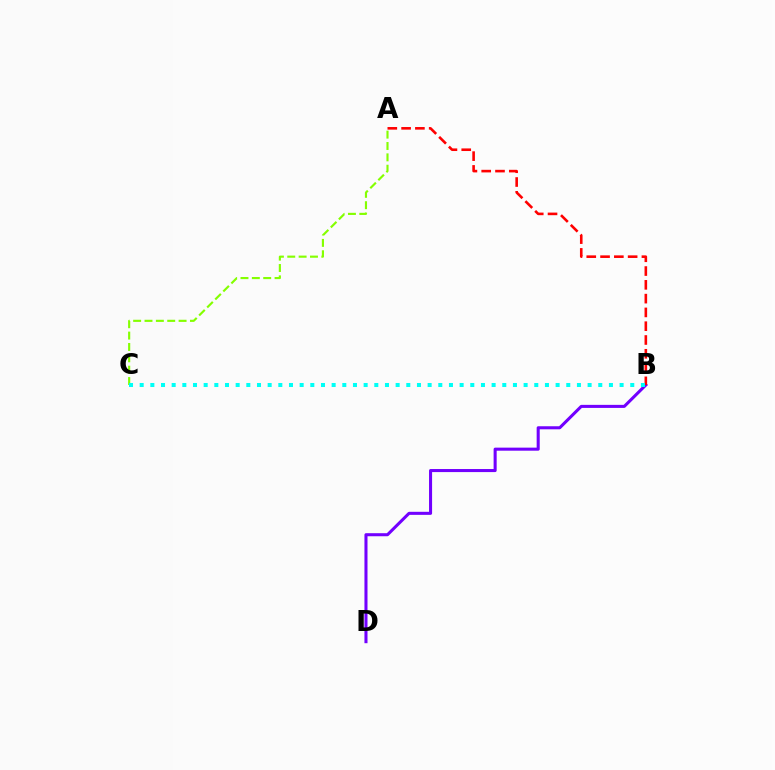{('B', 'D'): [{'color': '#7200ff', 'line_style': 'solid', 'thickness': 2.2}], ('A', 'C'): [{'color': '#84ff00', 'line_style': 'dashed', 'thickness': 1.54}], ('A', 'B'): [{'color': '#ff0000', 'line_style': 'dashed', 'thickness': 1.87}], ('B', 'C'): [{'color': '#00fff6', 'line_style': 'dotted', 'thickness': 2.9}]}